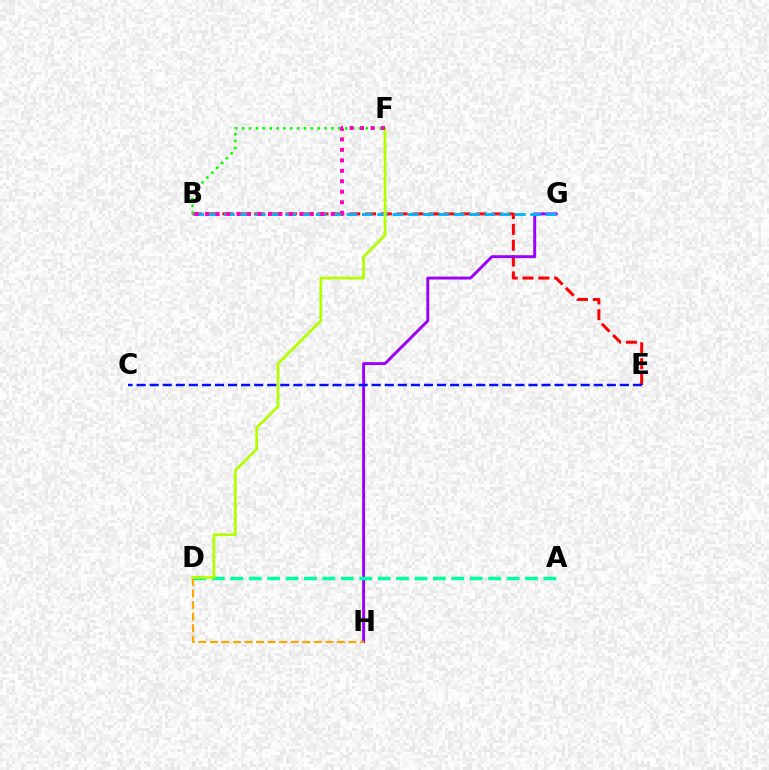{('B', 'E'): [{'color': '#ff0000', 'line_style': 'dashed', 'thickness': 2.15}], ('B', 'F'): [{'color': '#08ff00', 'line_style': 'dotted', 'thickness': 1.87}, {'color': '#ff00bd', 'line_style': 'dotted', 'thickness': 2.85}], ('G', 'H'): [{'color': '#9b00ff', 'line_style': 'solid', 'thickness': 2.1}], ('B', 'G'): [{'color': '#00b5ff', 'line_style': 'dashed', 'thickness': 2.08}], ('D', 'H'): [{'color': '#ffa500', 'line_style': 'dashed', 'thickness': 1.57}], ('A', 'D'): [{'color': '#00ff9d', 'line_style': 'dashed', 'thickness': 2.5}], ('D', 'F'): [{'color': '#b3ff00', 'line_style': 'solid', 'thickness': 1.99}], ('C', 'E'): [{'color': '#0010ff', 'line_style': 'dashed', 'thickness': 1.77}]}